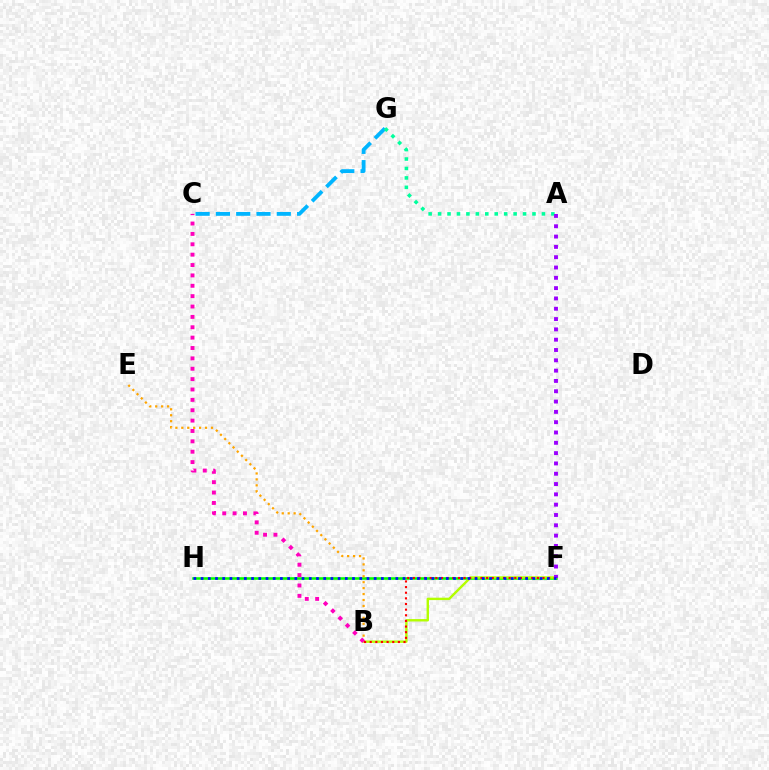{('F', 'H'): [{'color': '#08ff00', 'line_style': 'solid', 'thickness': 1.87}, {'color': '#0010ff', 'line_style': 'dotted', 'thickness': 1.96}], ('C', 'G'): [{'color': '#00b5ff', 'line_style': 'dashed', 'thickness': 2.76}], ('B', 'F'): [{'color': '#b3ff00', 'line_style': 'solid', 'thickness': 1.73}, {'color': '#ff0000', 'line_style': 'dotted', 'thickness': 1.53}], ('B', 'E'): [{'color': '#ffa500', 'line_style': 'dotted', 'thickness': 1.61}], ('A', 'G'): [{'color': '#00ff9d', 'line_style': 'dotted', 'thickness': 2.57}], ('A', 'F'): [{'color': '#9b00ff', 'line_style': 'dotted', 'thickness': 2.8}], ('B', 'C'): [{'color': '#ff00bd', 'line_style': 'dotted', 'thickness': 2.82}]}